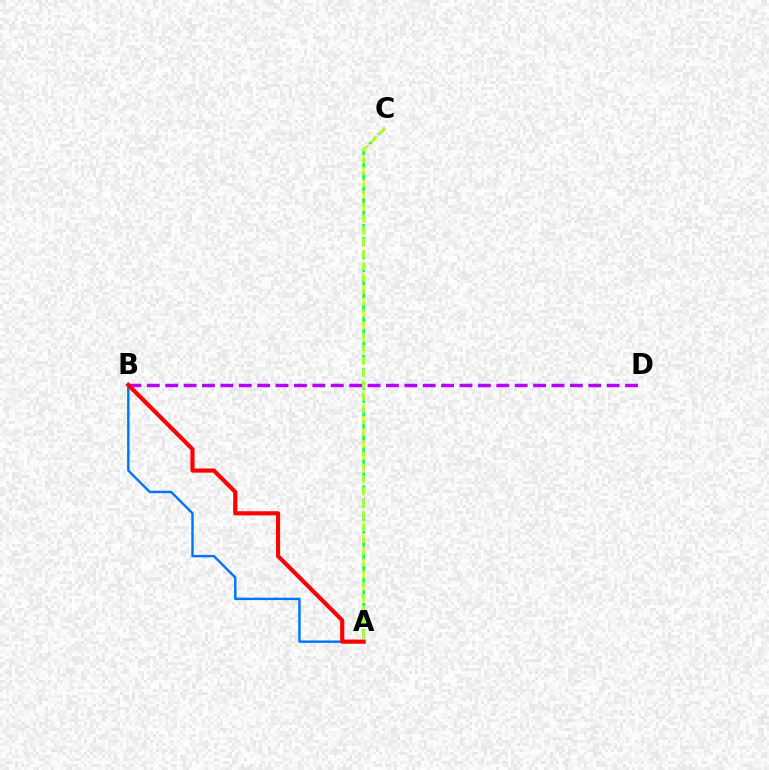{('A', 'B'): [{'color': '#0074ff', 'line_style': 'solid', 'thickness': 1.75}, {'color': '#ff0000', 'line_style': 'solid', 'thickness': 3.0}], ('A', 'C'): [{'color': '#00ff5c', 'line_style': 'dashed', 'thickness': 1.78}, {'color': '#d1ff00', 'line_style': 'dashed', 'thickness': 1.61}], ('B', 'D'): [{'color': '#b900ff', 'line_style': 'dashed', 'thickness': 2.5}]}